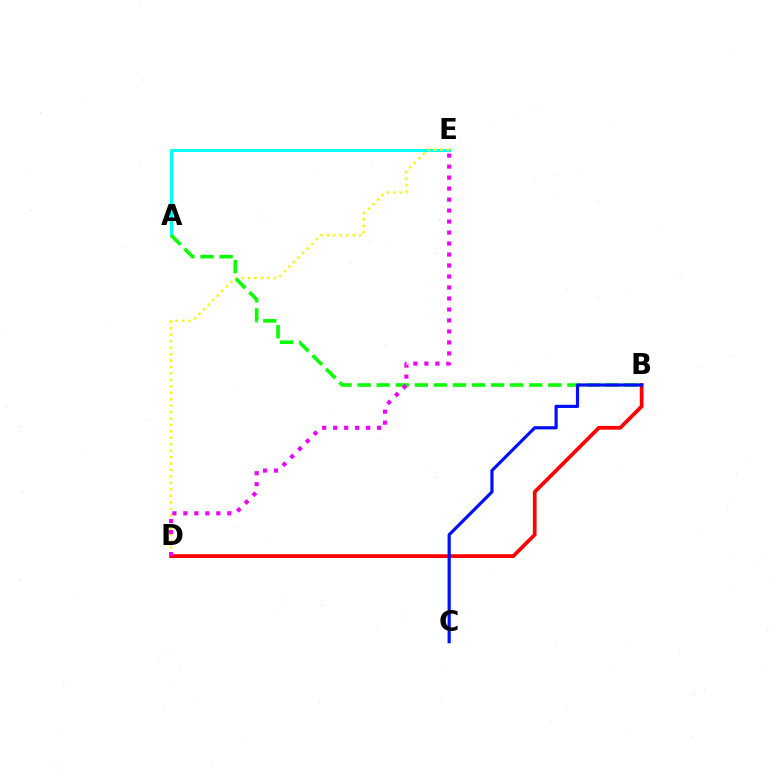{('A', 'E'): [{'color': '#00fff6', 'line_style': 'solid', 'thickness': 2.16}], ('D', 'E'): [{'color': '#fcf500', 'line_style': 'dotted', 'thickness': 1.75}, {'color': '#ee00ff', 'line_style': 'dotted', 'thickness': 2.99}], ('A', 'B'): [{'color': '#08ff00', 'line_style': 'dashed', 'thickness': 2.59}], ('B', 'D'): [{'color': '#ff0000', 'line_style': 'solid', 'thickness': 2.7}], ('B', 'C'): [{'color': '#0010ff', 'line_style': 'solid', 'thickness': 2.29}]}